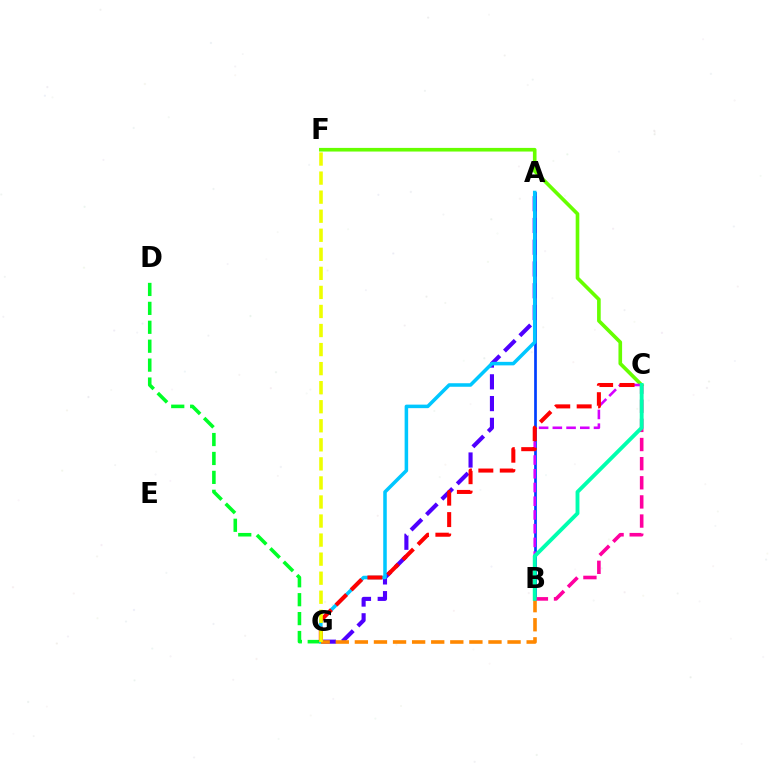{('A', 'B'): [{'color': '#003fff', 'line_style': 'solid', 'thickness': 1.95}], ('A', 'G'): [{'color': '#4f00ff', 'line_style': 'dashed', 'thickness': 2.96}, {'color': '#00c7ff', 'line_style': 'solid', 'thickness': 2.54}], ('D', 'G'): [{'color': '#00ff27', 'line_style': 'dashed', 'thickness': 2.57}], ('C', 'F'): [{'color': '#66ff00', 'line_style': 'solid', 'thickness': 2.62}], ('B', 'C'): [{'color': '#d600ff', 'line_style': 'dashed', 'thickness': 1.86}, {'color': '#ff00a0', 'line_style': 'dashed', 'thickness': 2.6}, {'color': '#00ffaf', 'line_style': 'solid', 'thickness': 2.78}], ('C', 'G'): [{'color': '#ff0000', 'line_style': 'dashed', 'thickness': 2.91}], ('B', 'G'): [{'color': '#ff8800', 'line_style': 'dashed', 'thickness': 2.59}], ('F', 'G'): [{'color': '#eeff00', 'line_style': 'dashed', 'thickness': 2.59}]}